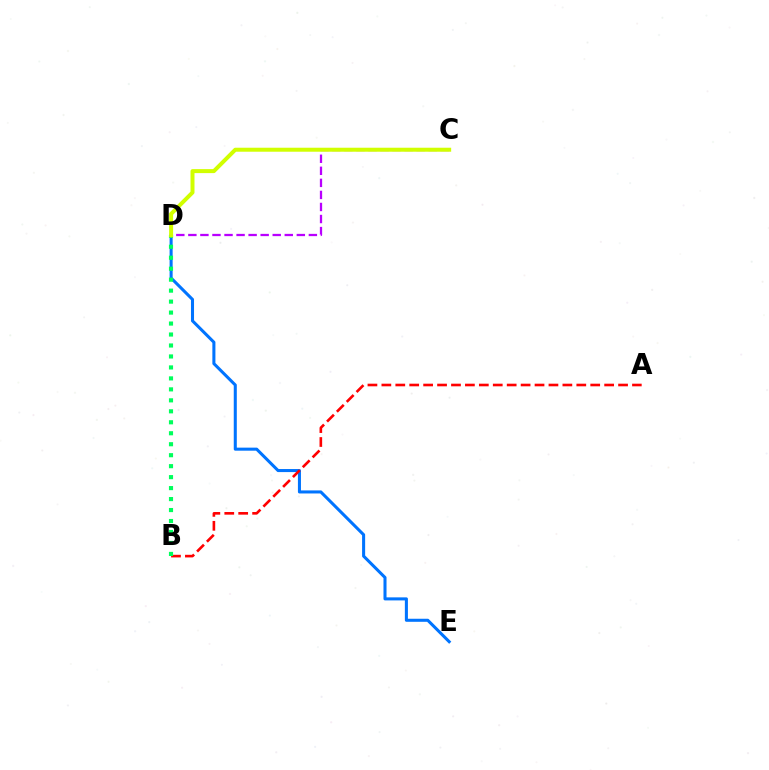{('D', 'E'): [{'color': '#0074ff', 'line_style': 'solid', 'thickness': 2.2}], ('A', 'B'): [{'color': '#ff0000', 'line_style': 'dashed', 'thickness': 1.89}], ('C', 'D'): [{'color': '#b900ff', 'line_style': 'dashed', 'thickness': 1.64}, {'color': '#d1ff00', 'line_style': 'solid', 'thickness': 2.88}], ('B', 'D'): [{'color': '#00ff5c', 'line_style': 'dotted', 'thickness': 2.98}]}